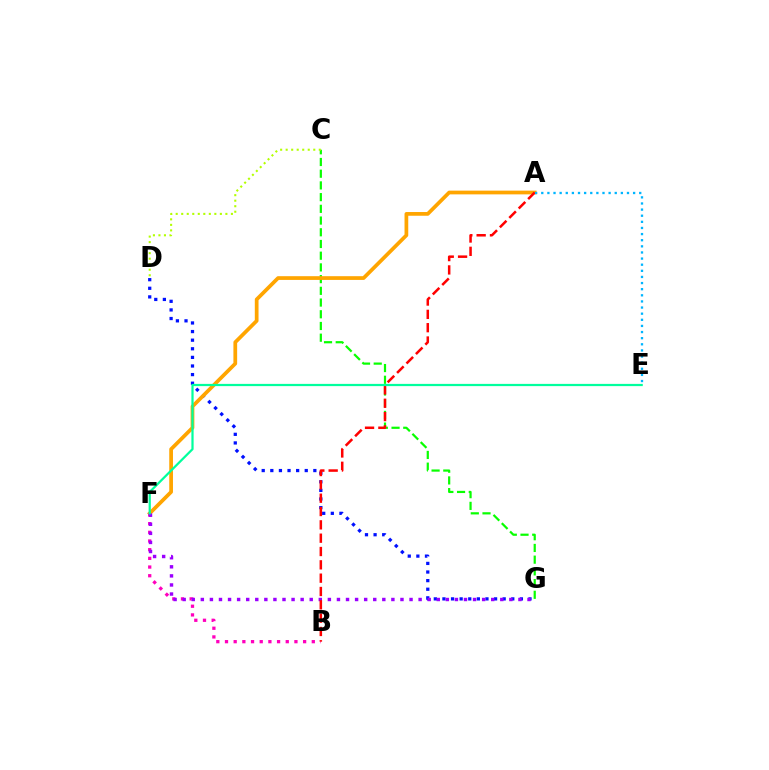{('C', 'G'): [{'color': '#08ff00', 'line_style': 'dashed', 'thickness': 1.59}], ('C', 'D'): [{'color': '#b3ff00', 'line_style': 'dotted', 'thickness': 1.5}], ('D', 'G'): [{'color': '#0010ff', 'line_style': 'dotted', 'thickness': 2.34}], ('A', 'F'): [{'color': '#ffa500', 'line_style': 'solid', 'thickness': 2.69}], ('B', 'F'): [{'color': '#ff00bd', 'line_style': 'dotted', 'thickness': 2.36}], ('F', 'G'): [{'color': '#9b00ff', 'line_style': 'dotted', 'thickness': 2.47}], ('A', 'B'): [{'color': '#ff0000', 'line_style': 'dashed', 'thickness': 1.81}], ('E', 'F'): [{'color': '#00ff9d', 'line_style': 'solid', 'thickness': 1.6}], ('A', 'E'): [{'color': '#00b5ff', 'line_style': 'dotted', 'thickness': 1.66}]}